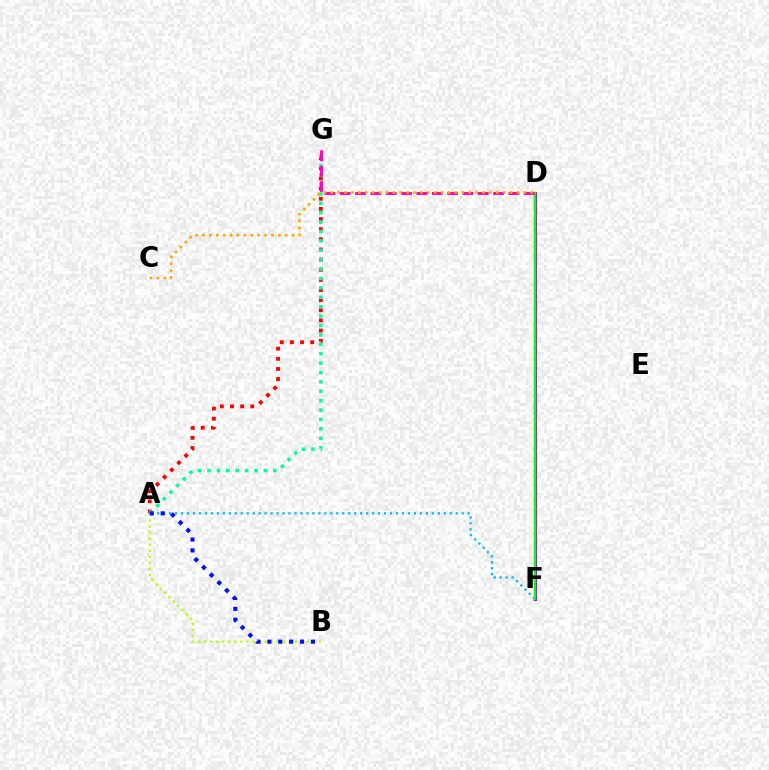{('A', 'G'): [{'color': '#ff0000', 'line_style': 'dotted', 'thickness': 2.76}, {'color': '#00ff9d', 'line_style': 'dotted', 'thickness': 2.55}], ('A', 'F'): [{'color': '#00b5ff', 'line_style': 'dotted', 'thickness': 1.62}], ('D', 'F'): [{'color': '#9b00ff', 'line_style': 'solid', 'thickness': 2.2}, {'color': '#08ff00', 'line_style': 'solid', 'thickness': 1.77}], ('A', 'B'): [{'color': '#b3ff00', 'line_style': 'dotted', 'thickness': 1.65}, {'color': '#0010ff', 'line_style': 'dotted', 'thickness': 2.96}], ('D', 'G'): [{'color': '#ff00bd', 'line_style': 'dashed', 'thickness': 2.08}], ('C', 'D'): [{'color': '#ffa500', 'line_style': 'dotted', 'thickness': 1.87}]}